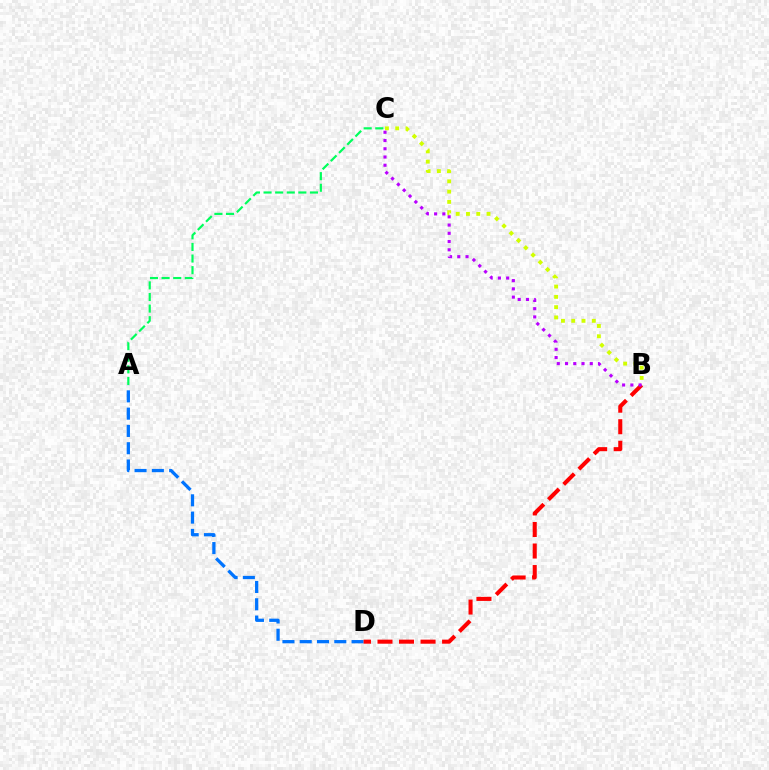{('B', 'C'): [{'color': '#d1ff00', 'line_style': 'dotted', 'thickness': 2.79}, {'color': '#b900ff', 'line_style': 'dotted', 'thickness': 2.24}], ('A', 'D'): [{'color': '#0074ff', 'line_style': 'dashed', 'thickness': 2.35}], ('A', 'C'): [{'color': '#00ff5c', 'line_style': 'dashed', 'thickness': 1.58}], ('B', 'D'): [{'color': '#ff0000', 'line_style': 'dashed', 'thickness': 2.93}]}